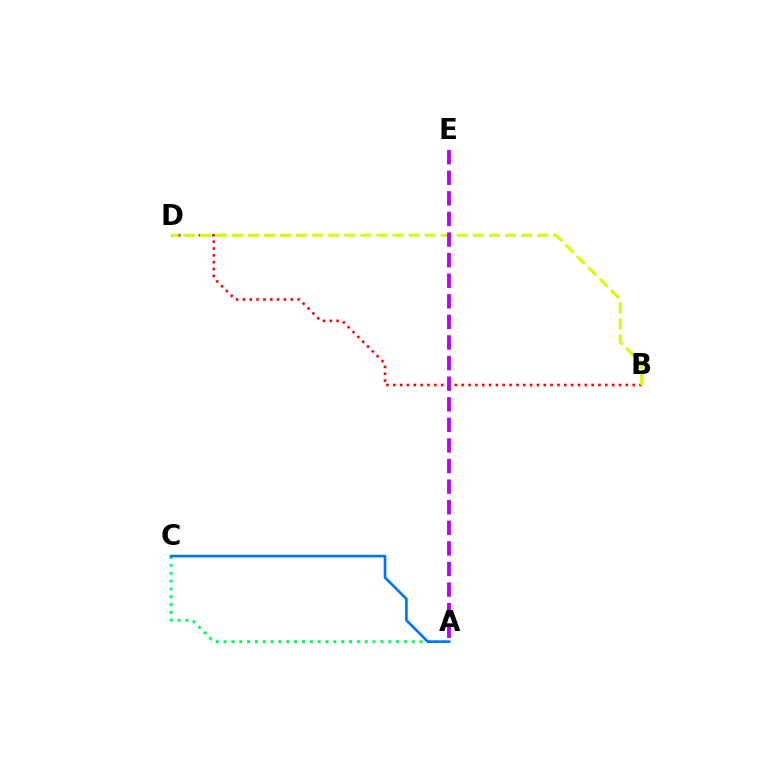{('B', 'D'): [{'color': '#ff0000', 'line_style': 'dotted', 'thickness': 1.86}, {'color': '#d1ff00', 'line_style': 'dashed', 'thickness': 2.18}], ('A', 'C'): [{'color': '#00ff5c', 'line_style': 'dotted', 'thickness': 2.13}, {'color': '#0074ff', 'line_style': 'solid', 'thickness': 1.91}], ('A', 'E'): [{'color': '#b900ff', 'line_style': 'dashed', 'thickness': 2.8}]}